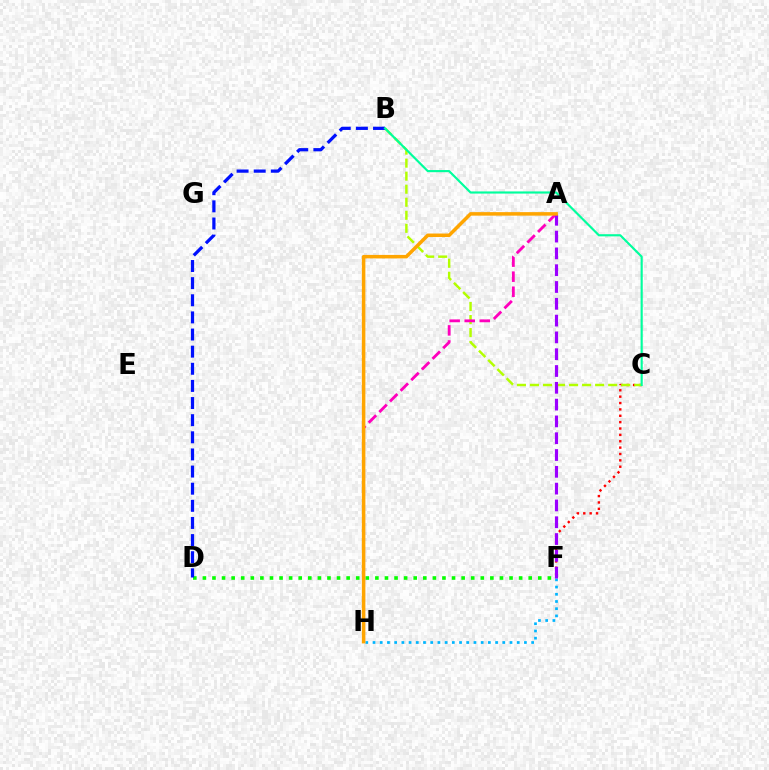{('F', 'H'): [{'color': '#00b5ff', 'line_style': 'dotted', 'thickness': 1.96}], ('C', 'F'): [{'color': '#ff0000', 'line_style': 'dotted', 'thickness': 1.73}], ('B', 'C'): [{'color': '#b3ff00', 'line_style': 'dashed', 'thickness': 1.77}, {'color': '#00ff9d', 'line_style': 'solid', 'thickness': 1.55}], ('D', 'F'): [{'color': '#08ff00', 'line_style': 'dotted', 'thickness': 2.6}], ('B', 'D'): [{'color': '#0010ff', 'line_style': 'dashed', 'thickness': 2.33}], ('A', 'H'): [{'color': '#ff00bd', 'line_style': 'dashed', 'thickness': 2.04}, {'color': '#ffa500', 'line_style': 'solid', 'thickness': 2.53}], ('A', 'F'): [{'color': '#9b00ff', 'line_style': 'dashed', 'thickness': 2.28}]}